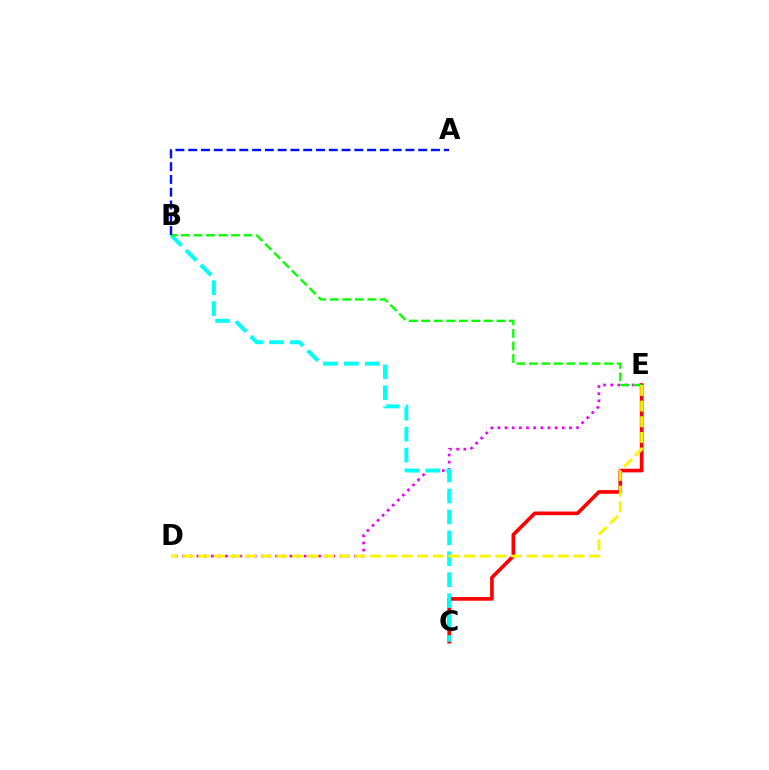{('D', 'E'): [{'color': '#ee00ff', 'line_style': 'dotted', 'thickness': 1.94}, {'color': '#fcf500', 'line_style': 'dashed', 'thickness': 2.12}], ('C', 'E'): [{'color': '#ff0000', 'line_style': 'solid', 'thickness': 2.63}], ('B', 'C'): [{'color': '#00fff6', 'line_style': 'dashed', 'thickness': 2.84}], ('B', 'E'): [{'color': '#08ff00', 'line_style': 'dashed', 'thickness': 1.7}], ('A', 'B'): [{'color': '#0010ff', 'line_style': 'dashed', 'thickness': 1.74}]}